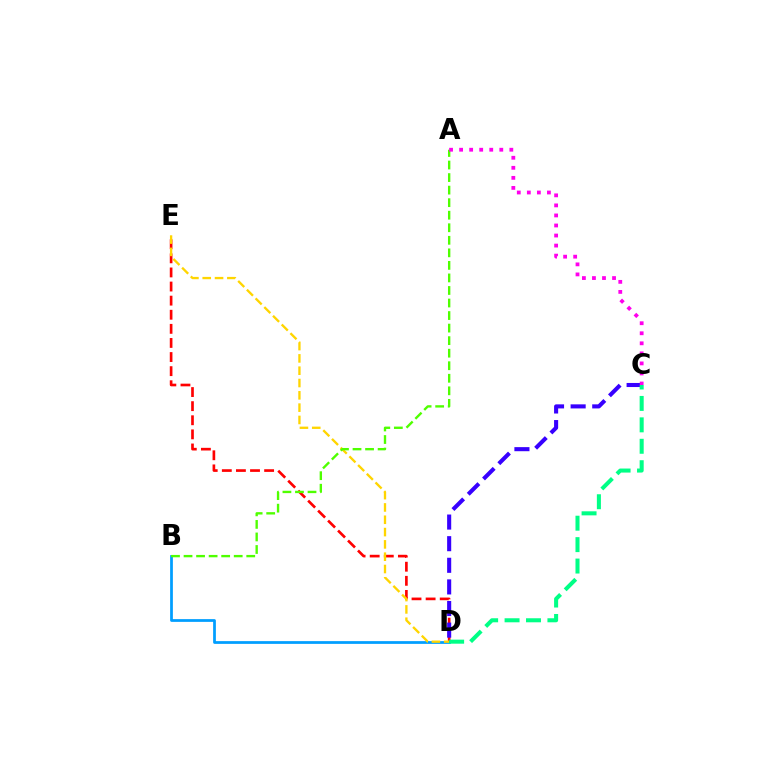{('D', 'E'): [{'color': '#ff0000', 'line_style': 'dashed', 'thickness': 1.92}, {'color': '#ffd500', 'line_style': 'dashed', 'thickness': 1.67}], ('B', 'D'): [{'color': '#009eff', 'line_style': 'solid', 'thickness': 1.98}], ('A', 'B'): [{'color': '#4fff00', 'line_style': 'dashed', 'thickness': 1.7}], ('C', 'D'): [{'color': '#3700ff', 'line_style': 'dashed', 'thickness': 2.94}, {'color': '#00ff86', 'line_style': 'dashed', 'thickness': 2.91}], ('A', 'C'): [{'color': '#ff00ed', 'line_style': 'dotted', 'thickness': 2.73}]}